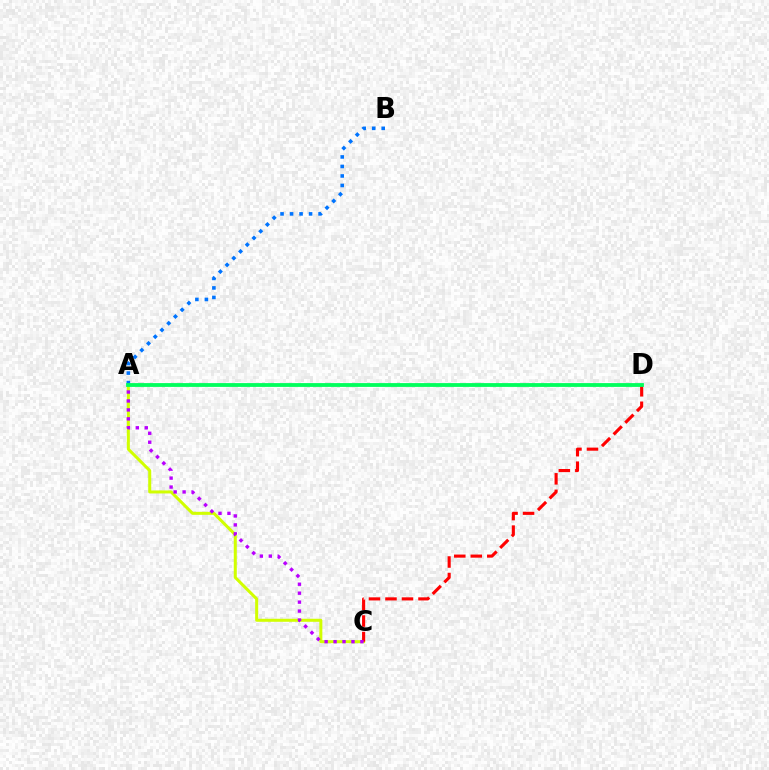{('A', 'C'): [{'color': '#d1ff00', 'line_style': 'solid', 'thickness': 2.17}, {'color': '#b900ff', 'line_style': 'dotted', 'thickness': 2.43}], ('A', 'B'): [{'color': '#0074ff', 'line_style': 'dotted', 'thickness': 2.58}], ('C', 'D'): [{'color': '#ff0000', 'line_style': 'dashed', 'thickness': 2.24}], ('A', 'D'): [{'color': '#00ff5c', 'line_style': 'solid', 'thickness': 2.74}]}